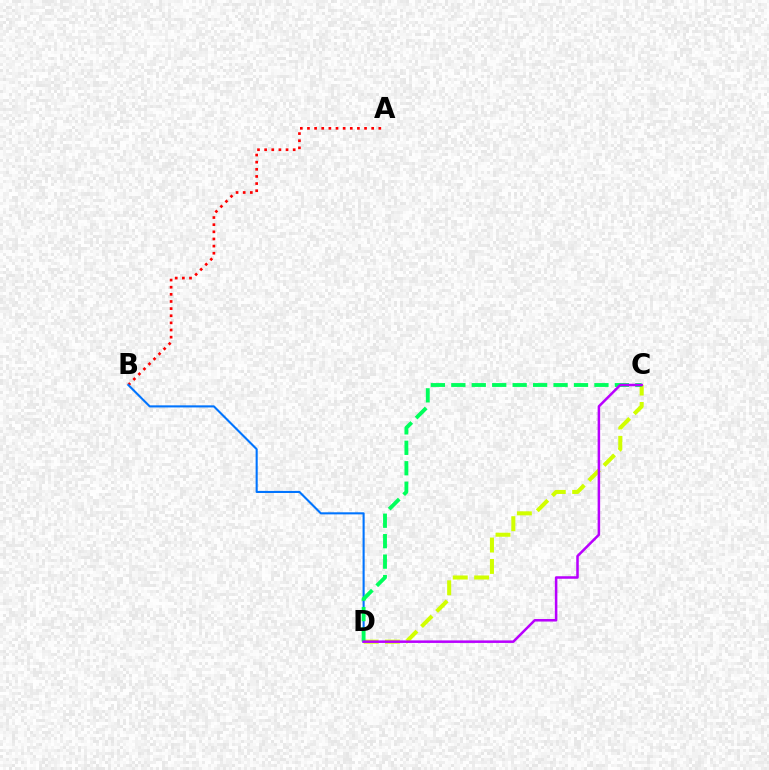{('A', 'B'): [{'color': '#ff0000', 'line_style': 'dotted', 'thickness': 1.94}], ('B', 'D'): [{'color': '#0074ff', 'line_style': 'solid', 'thickness': 1.5}], ('C', 'D'): [{'color': '#d1ff00', 'line_style': 'dashed', 'thickness': 2.9}, {'color': '#00ff5c', 'line_style': 'dashed', 'thickness': 2.78}, {'color': '#b900ff', 'line_style': 'solid', 'thickness': 1.81}]}